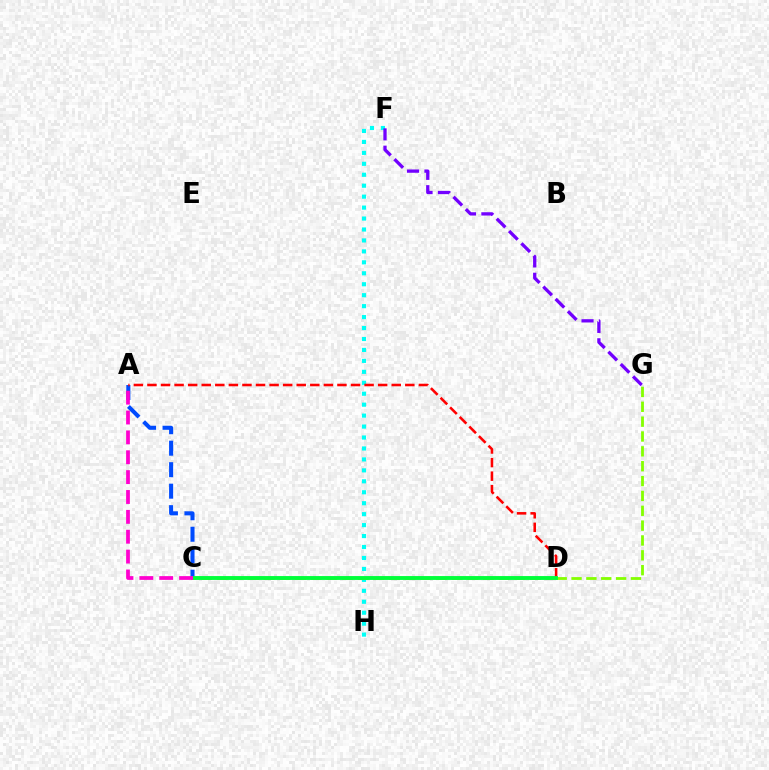{('F', 'H'): [{'color': '#00fff6', 'line_style': 'dotted', 'thickness': 2.97}], ('A', 'C'): [{'color': '#004bff', 'line_style': 'dashed', 'thickness': 2.92}, {'color': '#ff00cf', 'line_style': 'dashed', 'thickness': 2.7}], ('A', 'D'): [{'color': '#ff0000', 'line_style': 'dashed', 'thickness': 1.84}], ('D', 'G'): [{'color': '#84ff00', 'line_style': 'dashed', 'thickness': 2.02}], ('C', 'D'): [{'color': '#ffbd00', 'line_style': 'dashed', 'thickness': 2.13}, {'color': '#00ff39', 'line_style': 'solid', 'thickness': 2.79}], ('F', 'G'): [{'color': '#7200ff', 'line_style': 'dashed', 'thickness': 2.37}]}